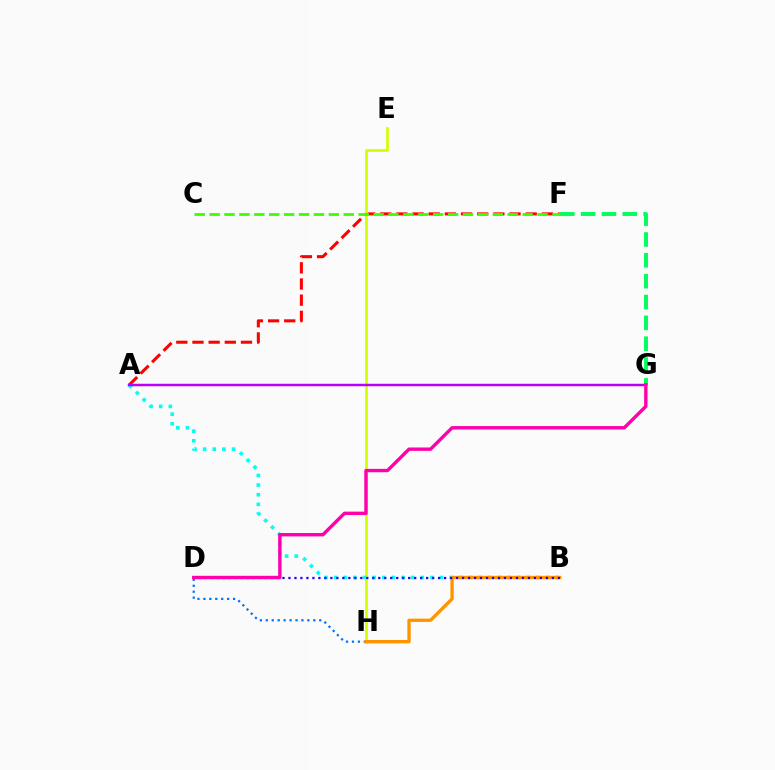{('A', 'F'): [{'color': '#ff0000', 'line_style': 'dashed', 'thickness': 2.2}], ('E', 'H'): [{'color': '#d1ff00', 'line_style': 'solid', 'thickness': 1.94}], ('A', 'B'): [{'color': '#00fff6', 'line_style': 'dotted', 'thickness': 2.62}], ('D', 'H'): [{'color': '#0074ff', 'line_style': 'dotted', 'thickness': 1.61}], ('F', 'G'): [{'color': '#00ff5c', 'line_style': 'dashed', 'thickness': 2.83}], ('A', 'G'): [{'color': '#b900ff', 'line_style': 'solid', 'thickness': 1.78}], ('C', 'F'): [{'color': '#3dff00', 'line_style': 'dashed', 'thickness': 2.02}], ('B', 'H'): [{'color': '#ff9400', 'line_style': 'solid', 'thickness': 2.4}], ('B', 'D'): [{'color': '#2500ff', 'line_style': 'dotted', 'thickness': 1.63}], ('D', 'G'): [{'color': '#ff00ac', 'line_style': 'solid', 'thickness': 2.44}]}